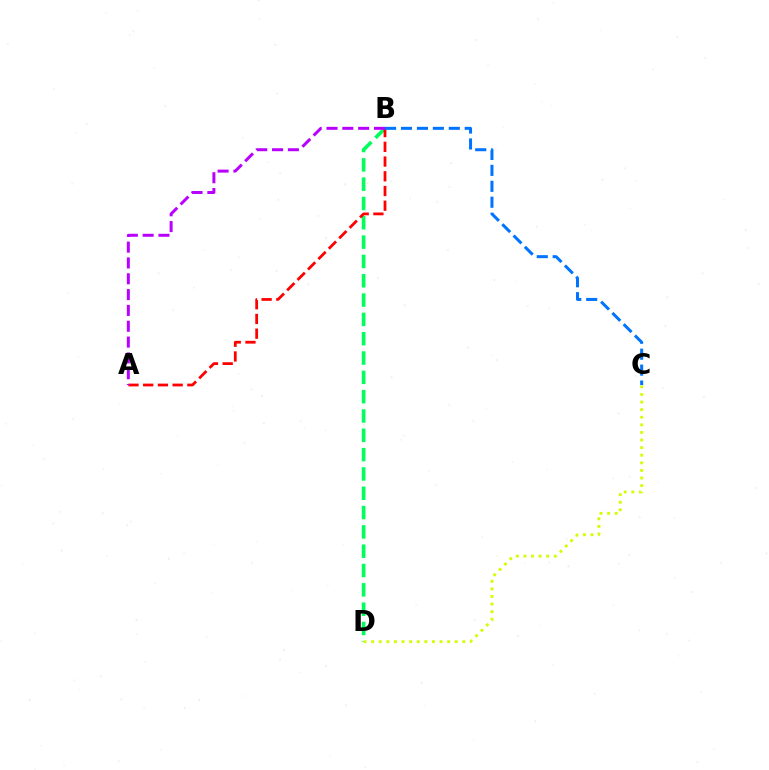{('B', 'D'): [{'color': '#00ff5c', 'line_style': 'dashed', 'thickness': 2.62}], ('C', 'D'): [{'color': '#d1ff00', 'line_style': 'dotted', 'thickness': 2.06}], ('A', 'B'): [{'color': '#ff0000', 'line_style': 'dashed', 'thickness': 2.0}, {'color': '#b900ff', 'line_style': 'dashed', 'thickness': 2.15}], ('B', 'C'): [{'color': '#0074ff', 'line_style': 'dashed', 'thickness': 2.16}]}